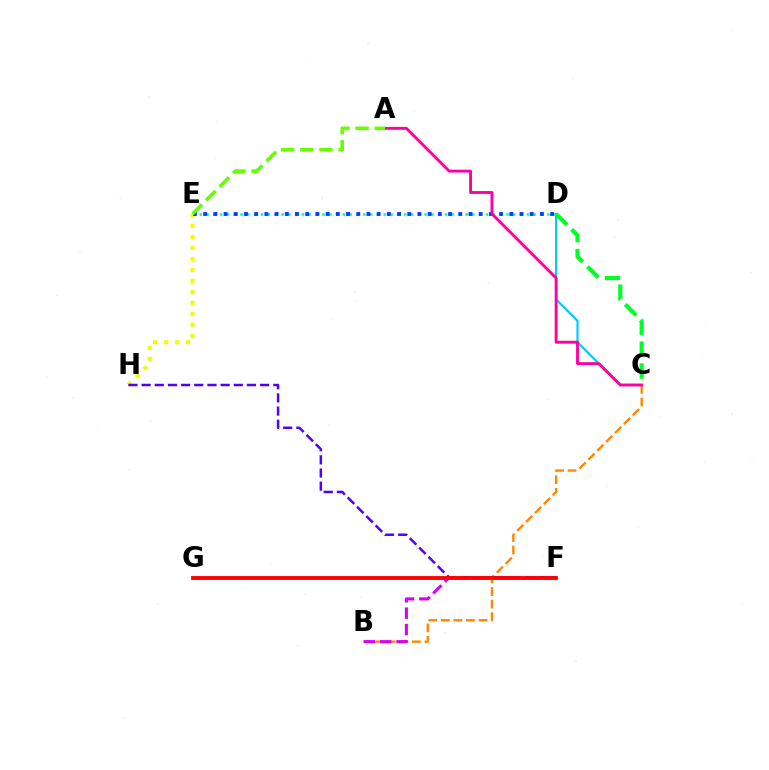{('E', 'H'): [{'color': '#eeff00', 'line_style': 'dotted', 'thickness': 2.98}], ('B', 'C'): [{'color': '#ff8800', 'line_style': 'dashed', 'thickness': 1.71}], ('D', 'E'): [{'color': '#00ffaf', 'line_style': 'dotted', 'thickness': 1.85}, {'color': '#003fff', 'line_style': 'dotted', 'thickness': 2.77}], ('C', 'D'): [{'color': '#00c7ff', 'line_style': 'solid', 'thickness': 1.55}, {'color': '#00ff27', 'line_style': 'dashed', 'thickness': 2.98}], ('A', 'C'): [{'color': '#ff00a0', 'line_style': 'solid', 'thickness': 2.07}], ('F', 'H'): [{'color': '#4f00ff', 'line_style': 'dashed', 'thickness': 1.79}], ('B', 'F'): [{'color': '#d600ff', 'line_style': 'dashed', 'thickness': 2.23}], ('F', 'G'): [{'color': '#ff0000', 'line_style': 'solid', 'thickness': 2.78}], ('A', 'E'): [{'color': '#66ff00', 'line_style': 'dashed', 'thickness': 2.6}]}